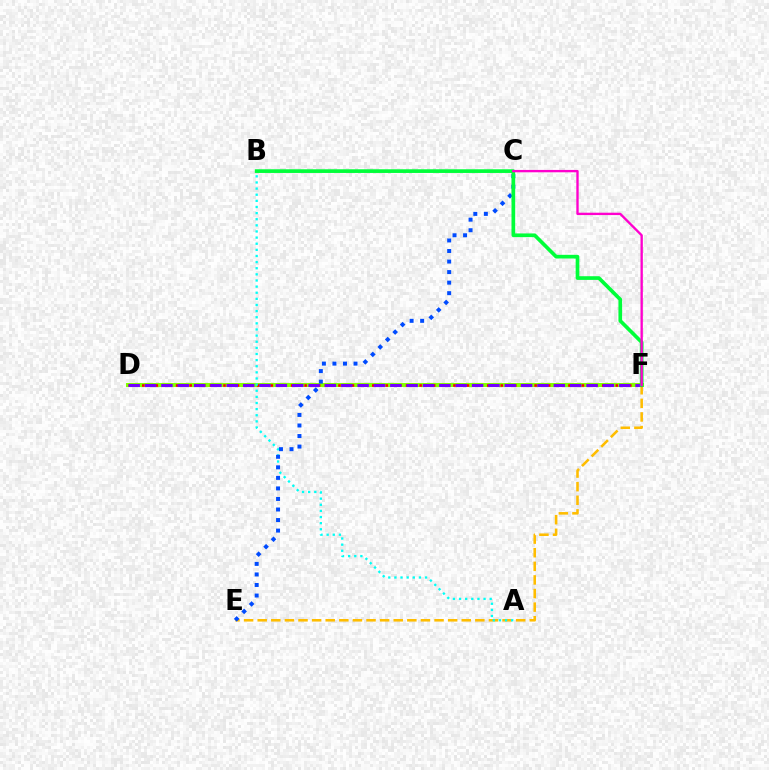{('D', 'F'): [{'color': '#84ff00', 'line_style': 'solid', 'thickness': 2.91}, {'color': '#ff0000', 'line_style': 'dotted', 'thickness': 1.84}, {'color': '#7200ff', 'line_style': 'dashed', 'thickness': 2.22}], ('E', 'F'): [{'color': '#ffbd00', 'line_style': 'dashed', 'thickness': 1.85}], ('A', 'B'): [{'color': '#00fff6', 'line_style': 'dotted', 'thickness': 1.66}], ('C', 'E'): [{'color': '#004bff', 'line_style': 'dotted', 'thickness': 2.86}], ('B', 'F'): [{'color': '#00ff39', 'line_style': 'solid', 'thickness': 2.65}], ('C', 'F'): [{'color': '#ff00cf', 'line_style': 'solid', 'thickness': 1.69}]}